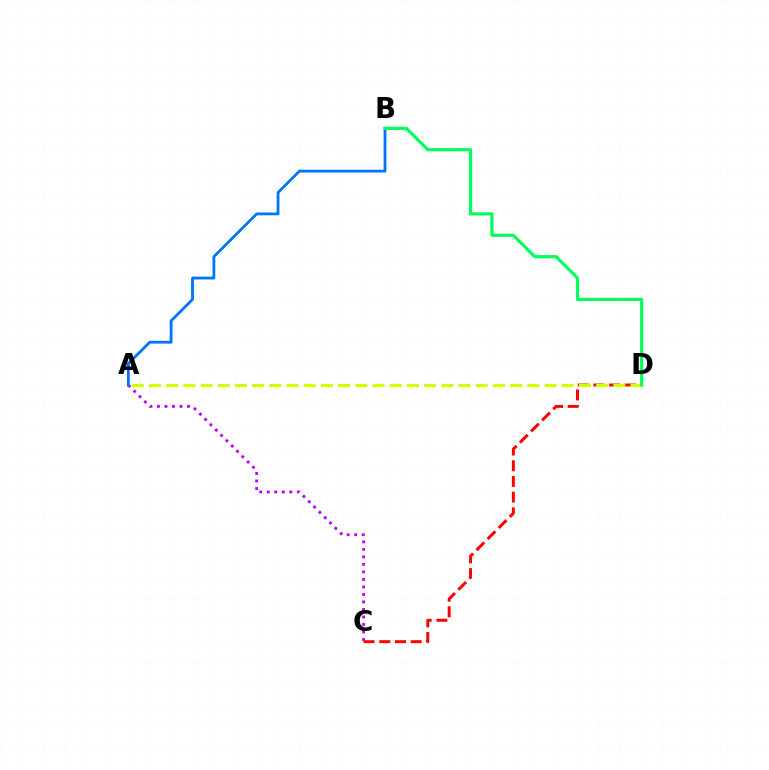{('C', 'D'): [{'color': '#ff0000', 'line_style': 'dashed', 'thickness': 2.13}], ('A', 'C'): [{'color': '#b900ff', 'line_style': 'dotted', 'thickness': 2.04}], ('A', 'B'): [{'color': '#0074ff', 'line_style': 'solid', 'thickness': 2.02}], ('A', 'D'): [{'color': '#d1ff00', 'line_style': 'dashed', 'thickness': 2.34}], ('B', 'D'): [{'color': '#00ff5c', 'line_style': 'solid', 'thickness': 2.28}]}